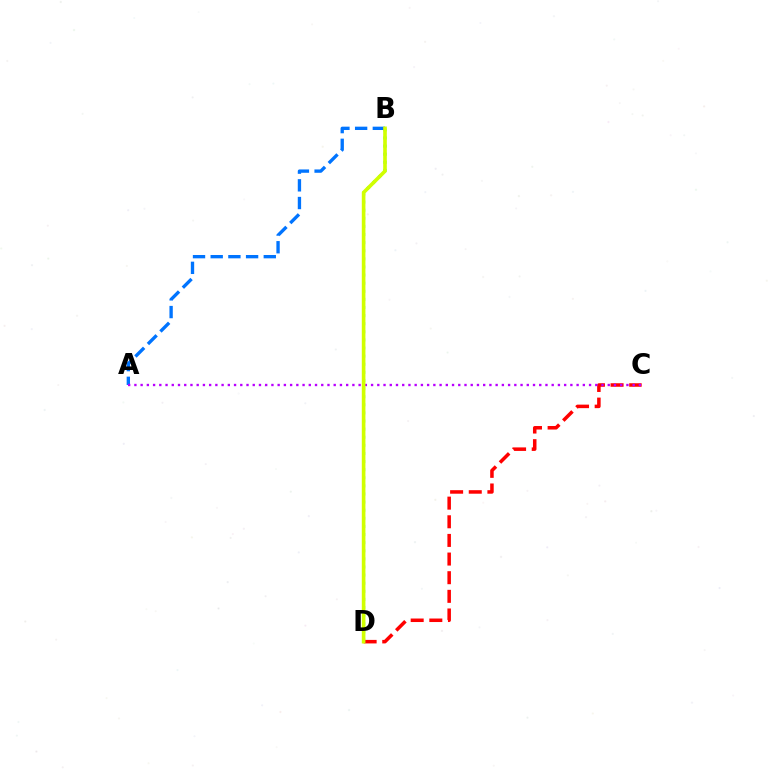{('B', 'D'): [{'color': '#00ff5c', 'line_style': 'dotted', 'thickness': 2.2}, {'color': '#d1ff00', 'line_style': 'solid', 'thickness': 2.62}], ('C', 'D'): [{'color': '#ff0000', 'line_style': 'dashed', 'thickness': 2.53}], ('A', 'B'): [{'color': '#0074ff', 'line_style': 'dashed', 'thickness': 2.4}], ('A', 'C'): [{'color': '#b900ff', 'line_style': 'dotted', 'thickness': 1.69}]}